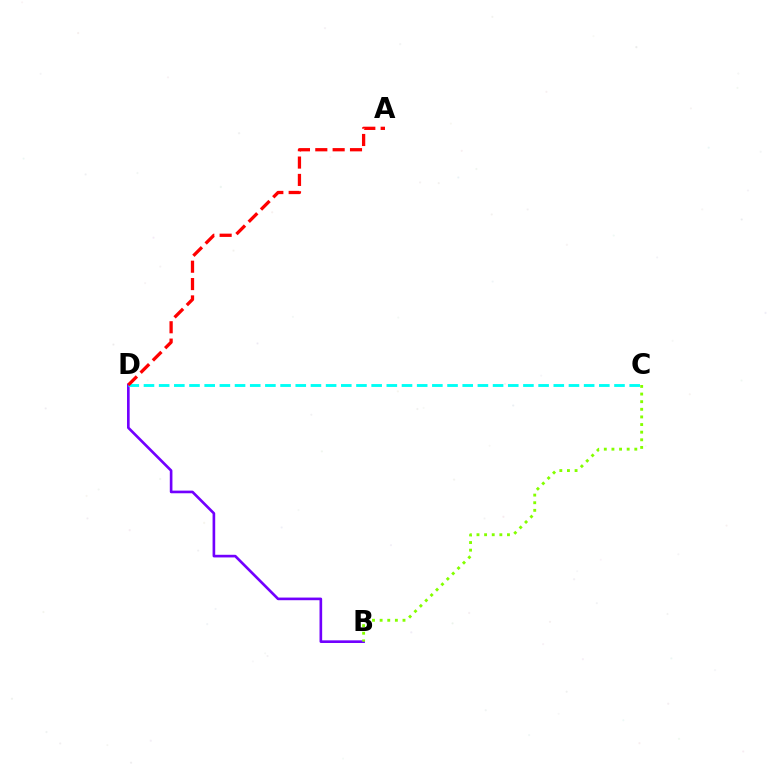{('B', 'D'): [{'color': '#7200ff', 'line_style': 'solid', 'thickness': 1.9}], ('C', 'D'): [{'color': '#00fff6', 'line_style': 'dashed', 'thickness': 2.06}], ('A', 'D'): [{'color': '#ff0000', 'line_style': 'dashed', 'thickness': 2.36}], ('B', 'C'): [{'color': '#84ff00', 'line_style': 'dotted', 'thickness': 2.07}]}